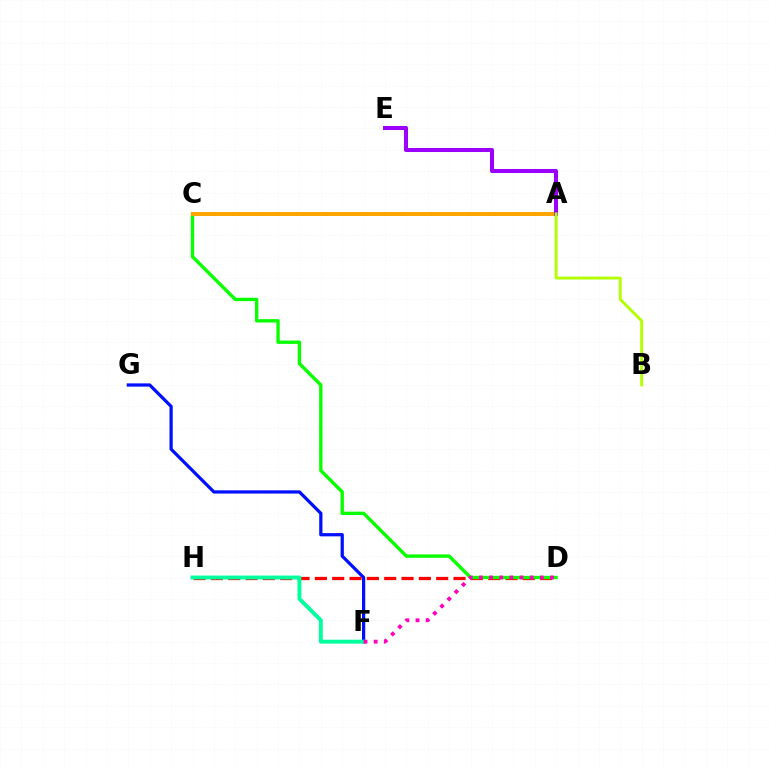{('F', 'G'): [{'color': '#0010ff', 'line_style': 'solid', 'thickness': 2.33}], ('D', 'H'): [{'color': '#ff0000', 'line_style': 'dashed', 'thickness': 2.35}], ('A', 'C'): [{'color': '#00b5ff', 'line_style': 'dotted', 'thickness': 2.58}, {'color': '#ffa500', 'line_style': 'solid', 'thickness': 2.85}], ('F', 'H'): [{'color': '#00ff9d', 'line_style': 'solid', 'thickness': 2.81}], ('C', 'D'): [{'color': '#08ff00', 'line_style': 'solid', 'thickness': 2.42}], ('D', 'F'): [{'color': '#ff00bd', 'line_style': 'dotted', 'thickness': 2.76}], ('A', 'E'): [{'color': '#9b00ff', 'line_style': 'solid', 'thickness': 2.91}], ('A', 'B'): [{'color': '#b3ff00', 'line_style': 'solid', 'thickness': 2.08}]}